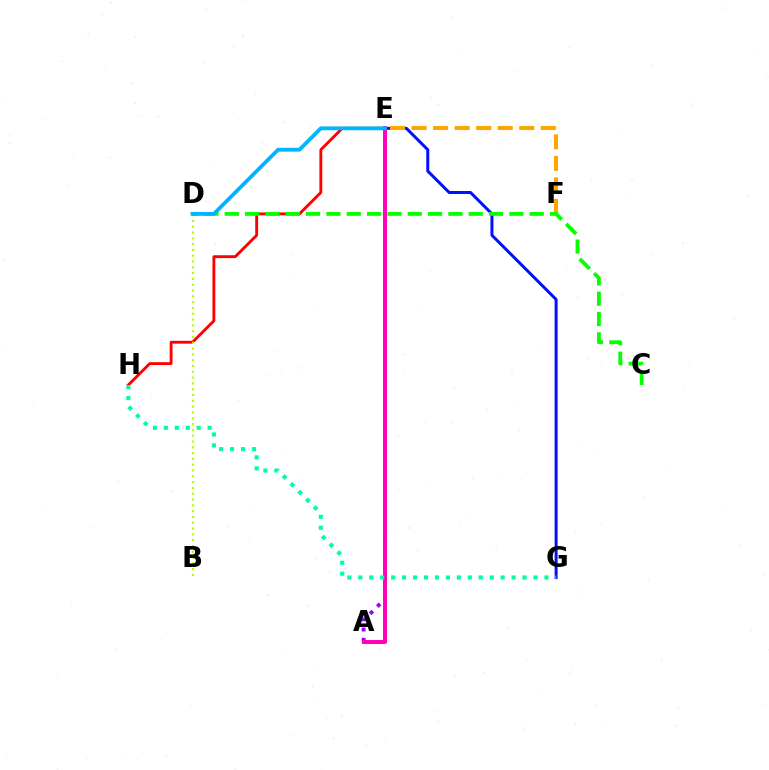{('A', 'E'): [{'color': '#9b00ff', 'line_style': 'dotted', 'thickness': 2.77}, {'color': '#ff00bd', 'line_style': 'solid', 'thickness': 2.85}], ('E', 'H'): [{'color': '#ff0000', 'line_style': 'solid', 'thickness': 2.06}], ('E', 'G'): [{'color': '#0010ff', 'line_style': 'solid', 'thickness': 2.15}], ('E', 'F'): [{'color': '#ffa500', 'line_style': 'dashed', 'thickness': 2.93}], ('B', 'D'): [{'color': '#b3ff00', 'line_style': 'dotted', 'thickness': 1.58}], ('C', 'D'): [{'color': '#08ff00', 'line_style': 'dashed', 'thickness': 2.76}], ('D', 'E'): [{'color': '#00b5ff', 'line_style': 'solid', 'thickness': 2.75}], ('G', 'H'): [{'color': '#00ff9d', 'line_style': 'dotted', 'thickness': 2.97}]}